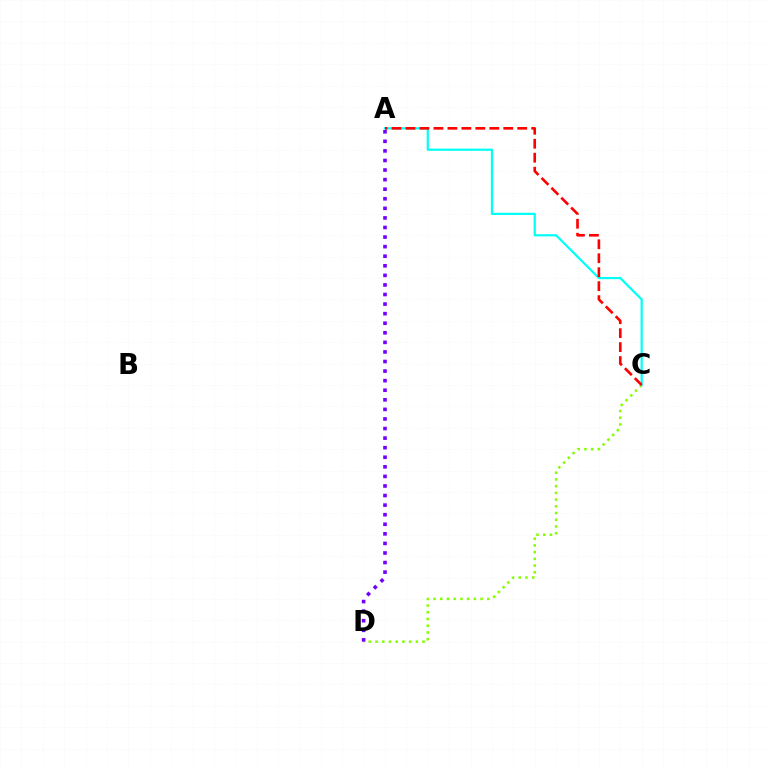{('C', 'D'): [{'color': '#84ff00', 'line_style': 'dotted', 'thickness': 1.83}], ('A', 'C'): [{'color': '#00fff6', 'line_style': 'solid', 'thickness': 1.59}, {'color': '#ff0000', 'line_style': 'dashed', 'thickness': 1.9}], ('A', 'D'): [{'color': '#7200ff', 'line_style': 'dotted', 'thickness': 2.6}]}